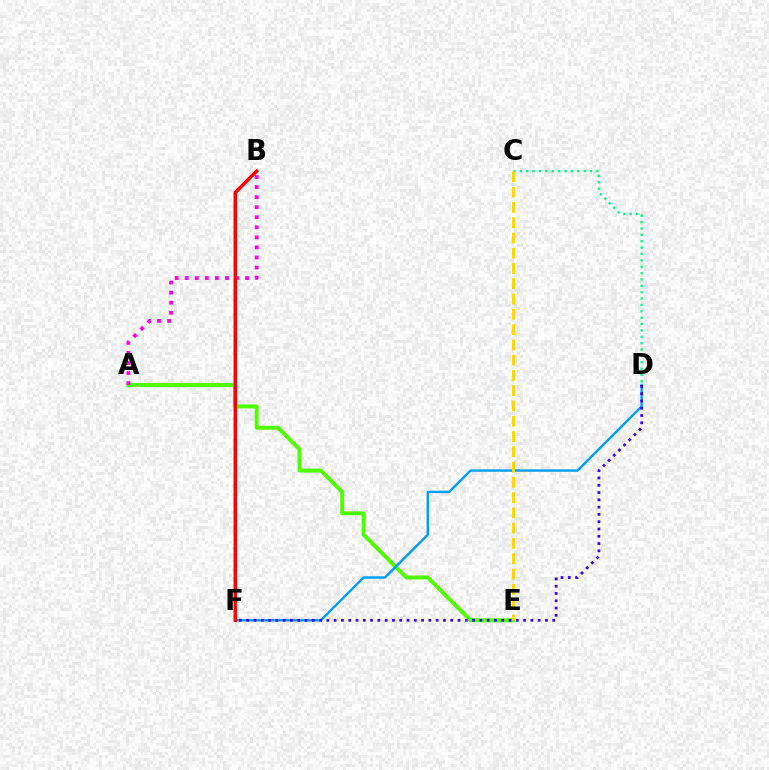{('A', 'E'): [{'color': '#4fff00', 'line_style': 'solid', 'thickness': 2.81}], ('D', 'F'): [{'color': '#009eff', 'line_style': 'solid', 'thickness': 1.74}, {'color': '#3700ff', 'line_style': 'dotted', 'thickness': 1.98}], ('C', 'D'): [{'color': '#00ff86', 'line_style': 'dotted', 'thickness': 1.73}], ('C', 'E'): [{'color': '#ffd500', 'line_style': 'dashed', 'thickness': 2.08}], ('A', 'B'): [{'color': '#ff00ed', 'line_style': 'dotted', 'thickness': 2.73}], ('B', 'F'): [{'color': '#ff0000', 'line_style': 'solid', 'thickness': 2.48}]}